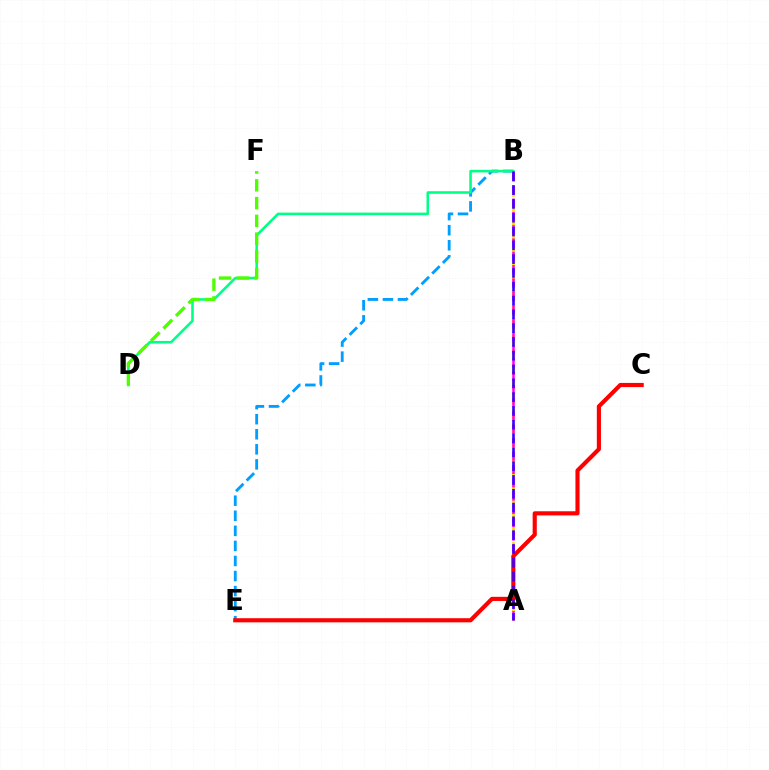{('B', 'E'): [{'color': '#009eff', 'line_style': 'dashed', 'thickness': 2.05}], ('A', 'B'): [{'color': '#ffd500', 'line_style': 'dashed', 'thickness': 2.01}, {'color': '#ff00ed', 'line_style': 'dashed', 'thickness': 1.81}, {'color': '#3700ff', 'line_style': 'dashed', 'thickness': 1.87}], ('B', 'D'): [{'color': '#00ff86', 'line_style': 'solid', 'thickness': 1.85}], ('D', 'F'): [{'color': '#4fff00', 'line_style': 'dashed', 'thickness': 2.41}], ('C', 'E'): [{'color': '#ff0000', 'line_style': 'solid', 'thickness': 2.98}]}